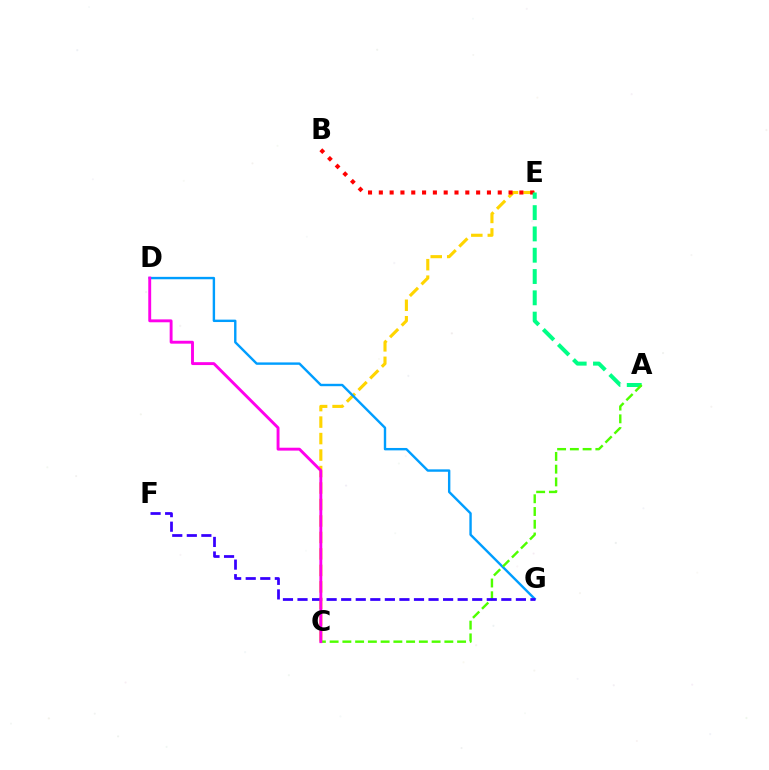{('C', 'E'): [{'color': '#ffd500', 'line_style': 'dashed', 'thickness': 2.24}], ('B', 'E'): [{'color': '#ff0000', 'line_style': 'dotted', 'thickness': 2.94}], ('D', 'G'): [{'color': '#009eff', 'line_style': 'solid', 'thickness': 1.73}], ('A', 'E'): [{'color': '#00ff86', 'line_style': 'dashed', 'thickness': 2.89}], ('A', 'C'): [{'color': '#4fff00', 'line_style': 'dashed', 'thickness': 1.73}], ('F', 'G'): [{'color': '#3700ff', 'line_style': 'dashed', 'thickness': 1.98}], ('C', 'D'): [{'color': '#ff00ed', 'line_style': 'solid', 'thickness': 2.09}]}